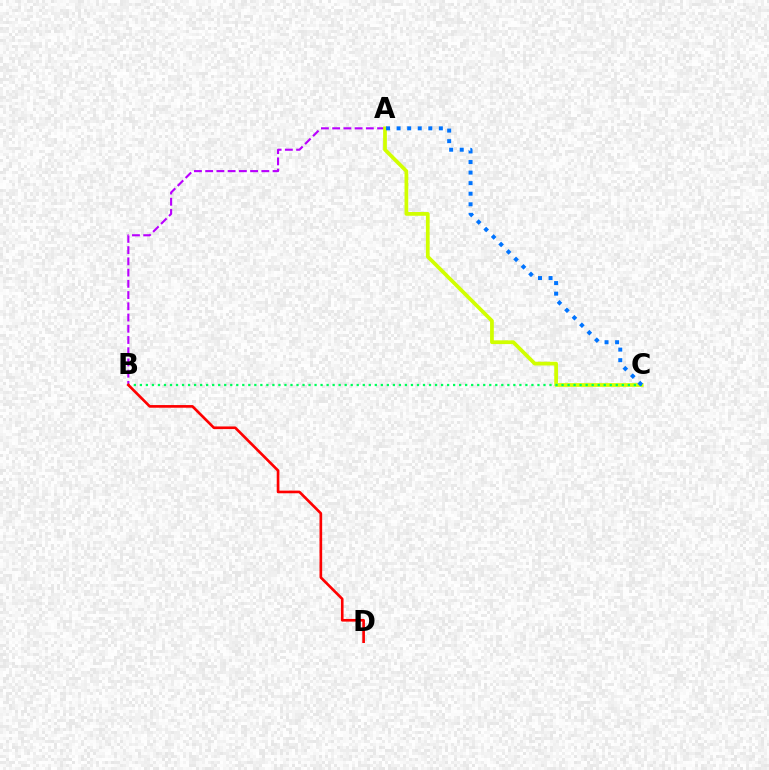{('A', 'B'): [{'color': '#b900ff', 'line_style': 'dashed', 'thickness': 1.53}], ('A', 'C'): [{'color': '#d1ff00', 'line_style': 'solid', 'thickness': 2.69}, {'color': '#0074ff', 'line_style': 'dotted', 'thickness': 2.87}], ('B', 'C'): [{'color': '#00ff5c', 'line_style': 'dotted', 'thickness': 1.64}], ('B', 'D'): [{'color': '#ff0000', 'line_style': 'solid', 'thickness': 1.91}]}